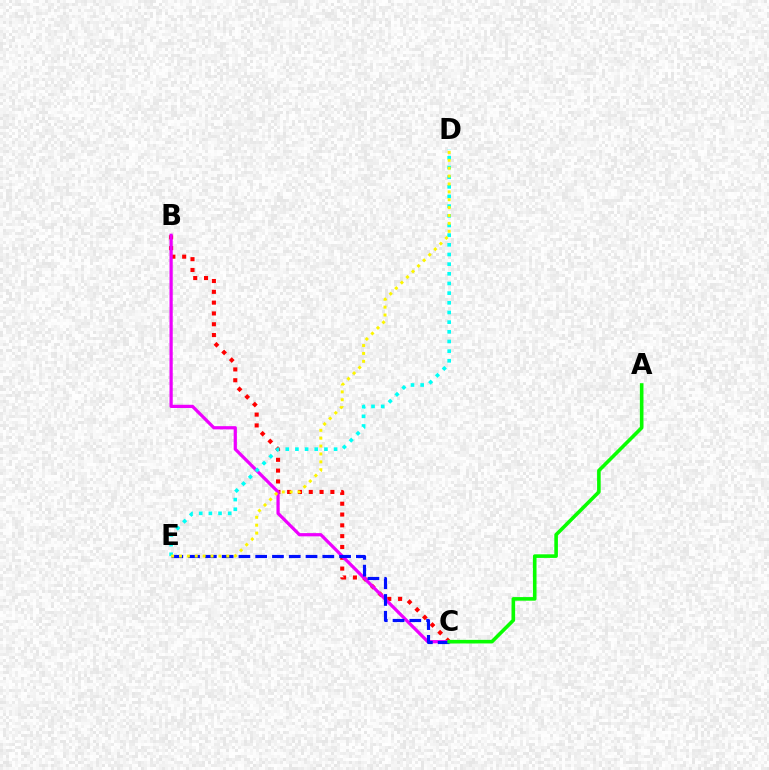{('B', 'C'): [{'color': '#ff0000', 'line_style': 'dotted', 'thickness': 2.94}, {'color': '#ee00ff', 'line_style': 'solid', 'thickness': 2.32}], ('C', 'E'): [{'color': '#0010ff', 'line_style': 'dashed', 'thickness': 2.28}], ('D', 'E'): [{'color': '#00fff6', 'line_style': 'dotted', 'thickness': 2.63}, {'color': '#fcf500', 'line_style': 'dotted', 'thickness': 2.14}], ('A', 'C'): [{'color': '#08ff00', 'line_style': 'solid', 'thickness': 2.59}]}